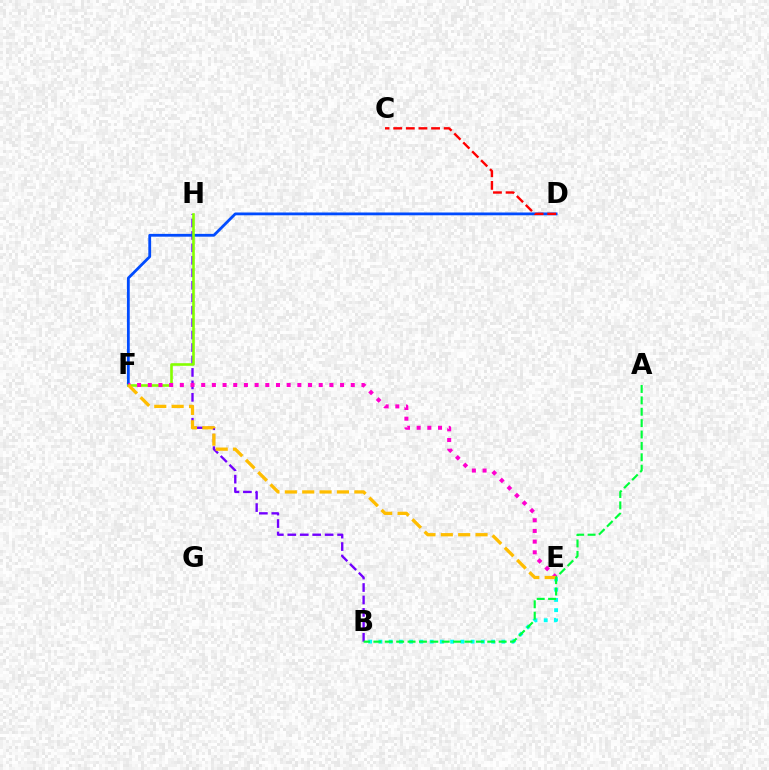{('B', 'E'): [{'color': '#00fff6', 'line_style': 'dotted', 'thickness': 2.78}], ('B', 'H'): [{'color': '#7200ff', 'line_style': 'dashed', 'thickness': 1.69}], ('D', 'F'): [{'color': '#004bff', 'line_style': 'solid', 'thickness': 2.02}], ('F', 'H'): [{'color': '#84ff00', 'line_style': 'solid', 'thickness': 1.88}], ('E', 'F'): [{'color': '#ff00cf', 'line_style': 'dotted', 'thickness': 2.9}, {'color': '#ffbd00', 'line_style': 'dashed', 'thickness': 2.36}], ('C', 'D'): [{'color': '#ff0000', 'line_style': 'dashed', 'thickness': 1.71}], ('A', 'B'): [{'color': '#00ff39', 'line_style': 'dashed', 'thickness': 1.55}]}